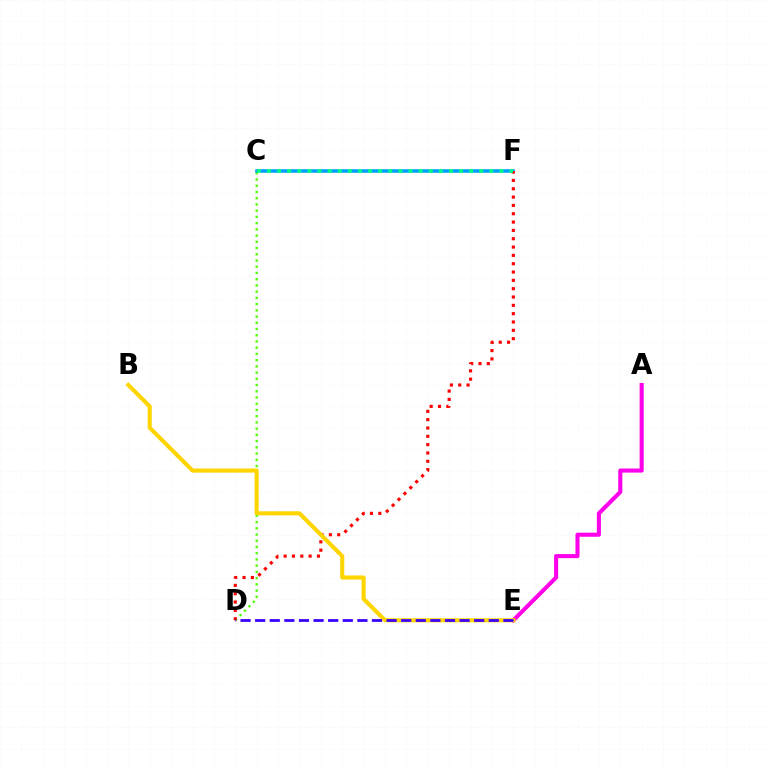{('C', 'D'): [{'color': '#4fff00', 'line_style': 'dotted', 'thickness': 1.69}], ('C', 'F'): [{'color': '#009eff', 'line_style': 'solid', 'thickness': 2.54}, {'color': '#00ff86', 'line_style': 'dotted', 'thickness': 2.75}], ('D', 'F'): [{'color': '#ff0000', 'line_style': 'dotted', 'thickness': 2.26}], ('A', 'E'): [{'color': '#ff00ed', 'line_style': 'solid', 'thickness': 2.94}], ('B', 'E'): [{'color': '#ffd500', 'line_style': 'solid', 'thickness': 2.96}], ('D', 'E'): [{'color': '#3700ff', 'line_style': 'dashed', 'thickness': 1.98}]}